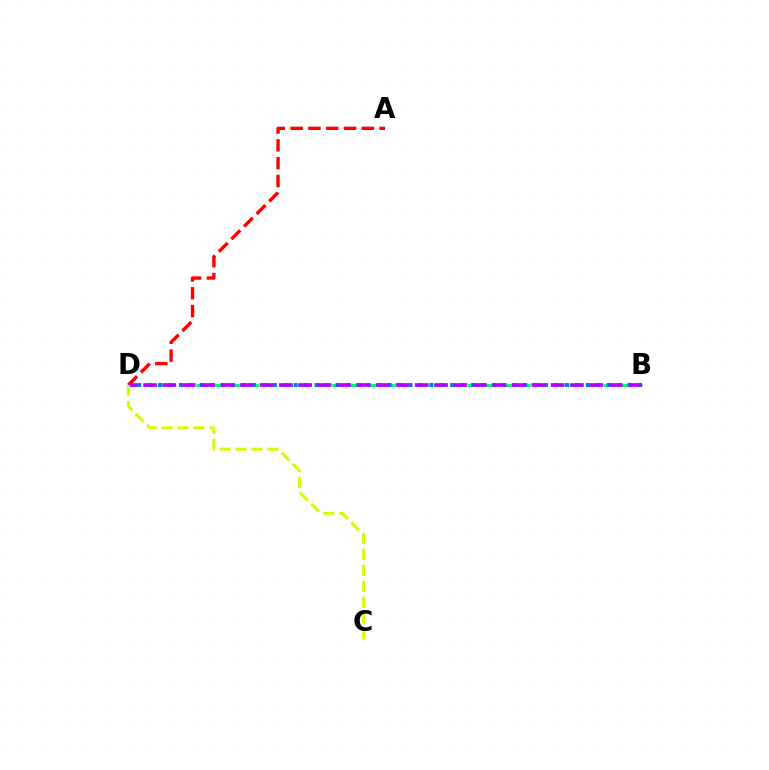{('B', 'D'): [{'color': '#00ff5c', 'line_style': 'dashed', 'thickness': 2.3}, {'color': '#0074ff', 'line_style': 'dotted', 'thickness': 2.83}, {'color': '#b900ff', 'line_style': 'dashed', 'thickness': 2.64}], ('A', 'D'): [{'color': '#ff0000', 'line_style': 'dashed', 'thickness': 2.42}], ('C', 'D'): [{'color': '#d1ff00', 'line_style': 'dashed', 'thickness': 2.16}]}